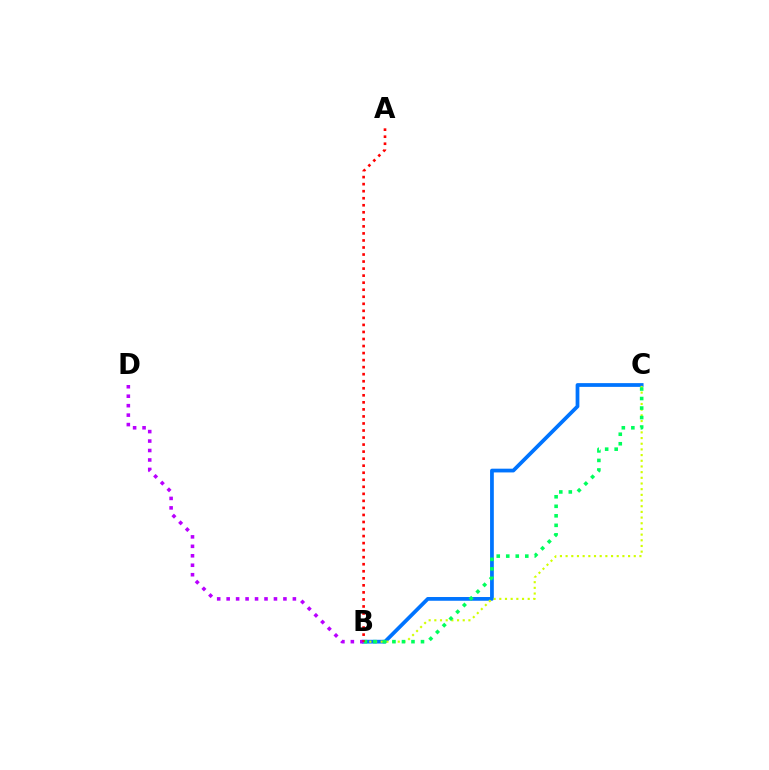{('B', 'C'): [{'color': '#0074ff', 'line_style': 'solid', 'thickness': 2.7}, {'color': '#d1ff00', 'line_style': 'dotted', 'thickness': 1.54}, {'color': '#00ff5c', 'line_style': 'dotted', 'thickness': 2.59}], ('B', 'D'): [{'color': '#b900ff', 'line_style': 'dotted', 'thickness': 2.57}], ('A', 'B'): [{'color': '#ff0000', 'line_style': 'dotted', 'thickness': 1.91}]}